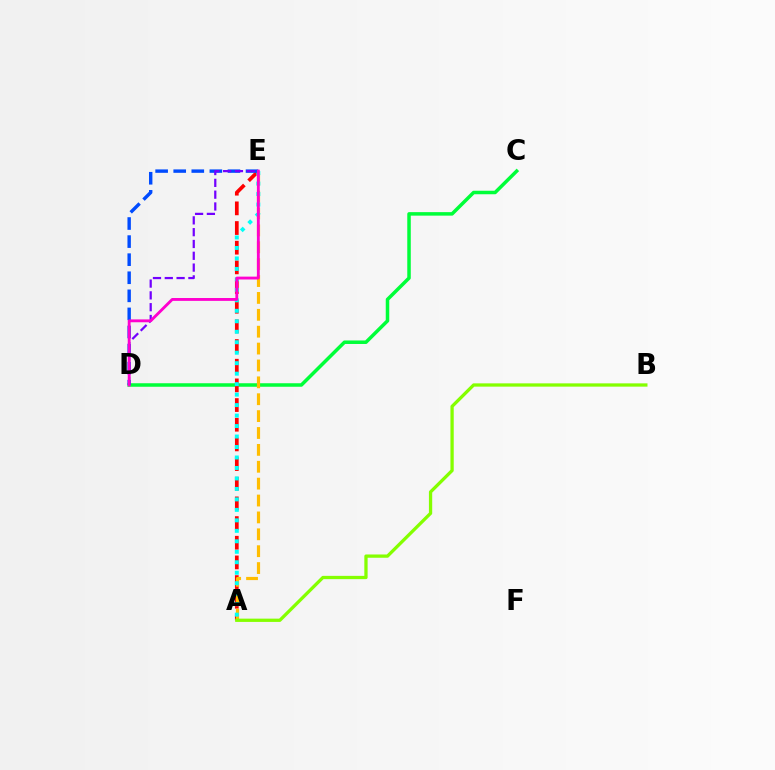{('C', 'D'): [{'color': '#00ff39', 'line_style': 'solid', 'thickness': 2.52}], ('A', 'E'): [{'color': '#ff0000', 'line_style': 'dashed', 'thickness': 2.67}, {'color': '#ffbd00', 'line_style': 'dashed', 'thickness': 2.29}, {'color': '#00fff6', 'line_style': 'dotted', 'thickness': 2.85}], ('D', 'E'): [{'color': '#004bff', 'line_style': 'dashed', 'thickness': 2.46}, {'color': '#7200ff', 'line_style': 'dashed', 'thickness': 1.6}, {'color': '#ff00cf', 'line_style': 'solid', 'thickness': 2.06}], ('A', 'B'): [{'color': '#84ff00', 'line_style': 'solid', 'thickness': 2.36}]}